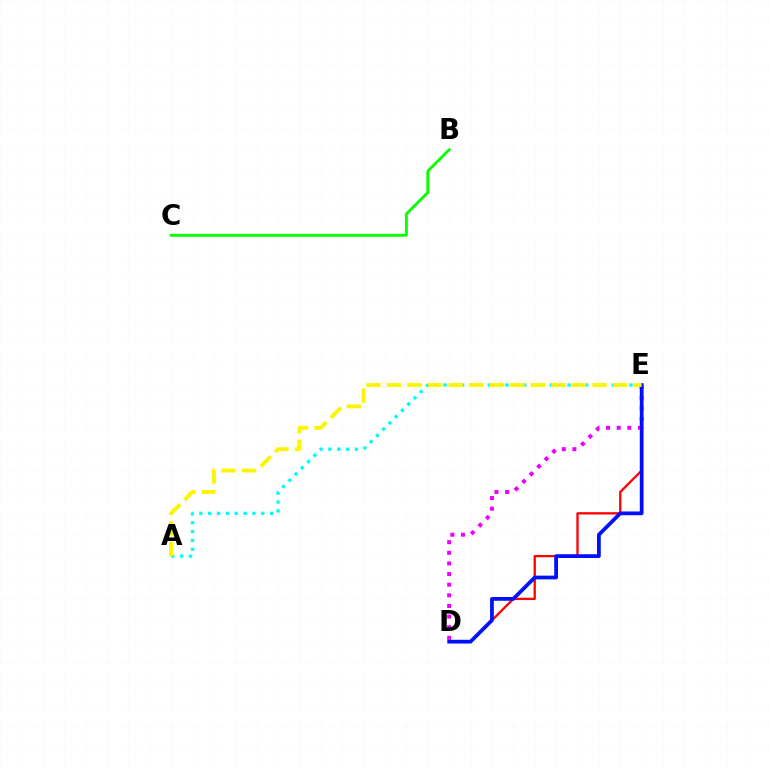{('D', 'E'): [{'color': '#ee00ff', 'line_style': 'dotted', 'thickness': 2.89}, {'color': '#ff0000', 'line_style': 'solid', 'thickness': 1.66}, {'color': '#0010ff', 'line_style': 'solid', 'thickness': 2.7}], ('A', 'E'): [{'color': '#00fff6', 'line_style': 'dotted', 'thickness': 2.41}, {'color': '#fcf500', 'line_style': 'dashed', 'thickness': 2.79}], ('B', 'C'): [{'color': '#08ff00', 'line_style': 'solid', 'thickness': 2.05}]}